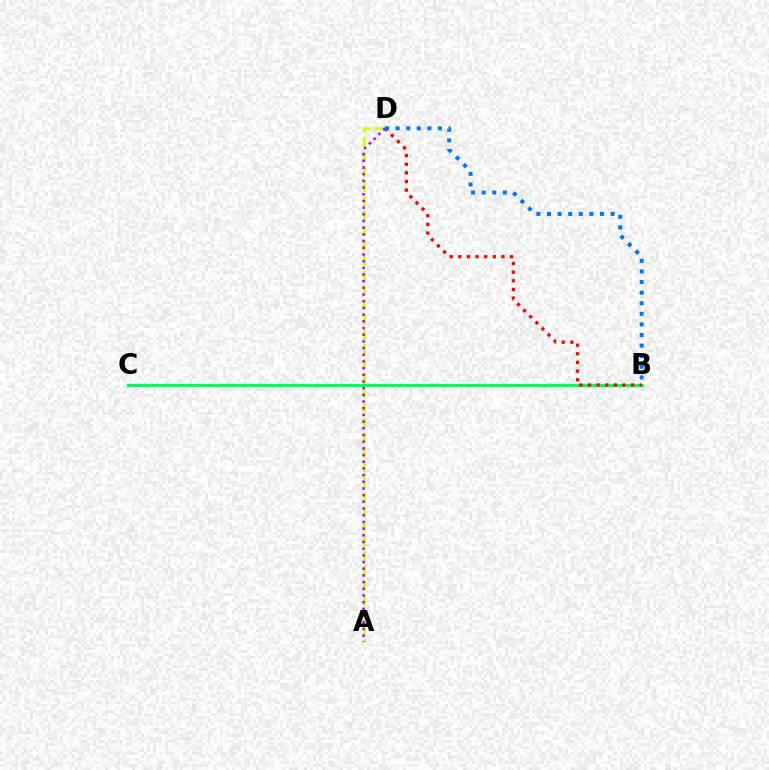{('A', 'D'): [{'color': '#d1ff00', 'line_style': 'dashed', 'thickness': 2.01}, {'color': '#b900ff', 'line_style': 'dotted', 'thickness': 1.82}], ('B', 'C'): [{'color': '#00ff5c', 'line_style': 'solid', 'thickness': 2.32}], ('B', 'D'): [{'color': '#ff0000', 'line_style': 'dotted', 'thickness': 2.34}, {'color': '#0074ff', 'line_style': 'dotted', 'thickness': 2.88}]}